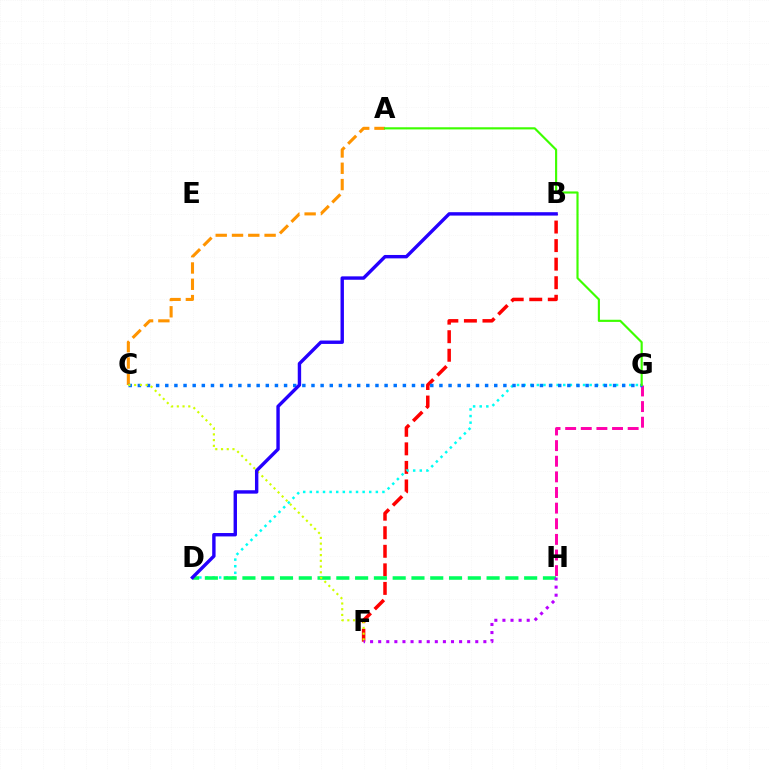{('B', 'F'): [{'color': '#ff0000', 'line_style': 'dashed', 'thickness': 2.52}], ('A', 'C'): [{'color': '#ff9400', 'line_style': 'dashed', 'thickness': 2.21}], ('D', 'G'): [{'color': '#00fff6', 'line_style': 'dotted', 'thickness': 1.79}], ('G', 'H'): [{'color': '#ff00ac', 'line_style': 'dashed', 'thickness': 2.12}], ('D', 'H'): [{'color': '#00ff5c', 'line_style': 'dashed', 'thickness': 2.55}], ('C', 'G'): [{'color': '#0074ff', 'line_style': 'dotted', 'thickness': 2.48}], ('C', 'F'): [{'color': '#d1ff00', 'line_style': 'dotted', 'thickness': 1.56}], ('A', 'G'): [{'color': '#3dff00', 'line_style': 'solid', 'thickness': 1.55}], ('F', 'H'): [{'color': '#b900ff', 'line_style': 'dotted', 'thickness': 2.2}], ('B', 'D'): [{'color': '#2500ff', 'line_style': 'solid', 'thickness': 2.45}]}